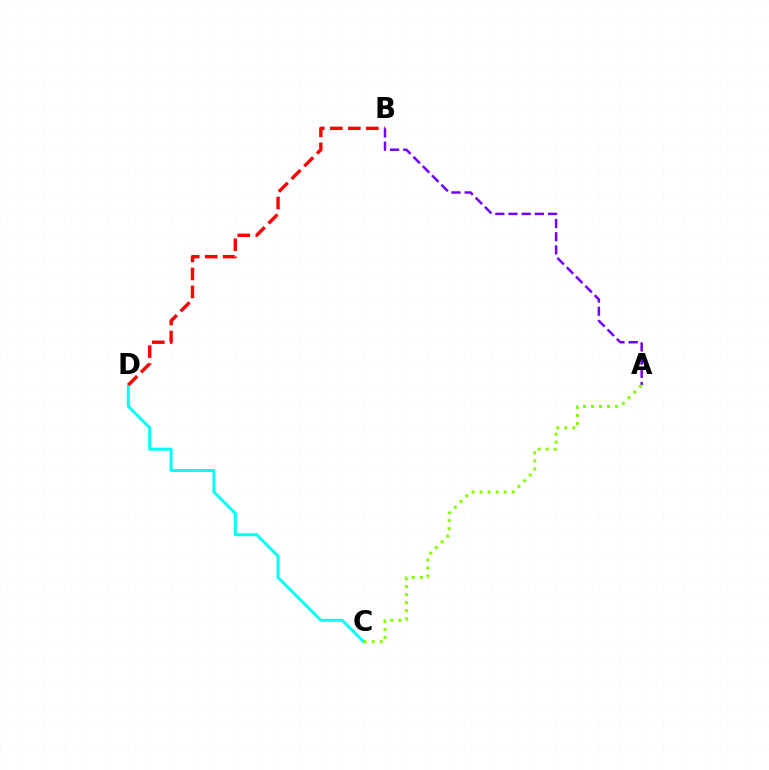{('C', 'D'): [{'color': '#00fff6', 'line_style': 'solid', 'thickness': 2.15}], ('B', 'D'): [{'color': '#ff0000', 'line_style': 'dashed', 'thickness': 2.44}], ('A', 'B'): [{'color': '#7200ff', 'line_style': 'dashed', 'thickness': 1.79}], ('A', 'C'): [{'color': '#84ff00', 'line_style': 'dotted', 'thickness': 2.18}]}